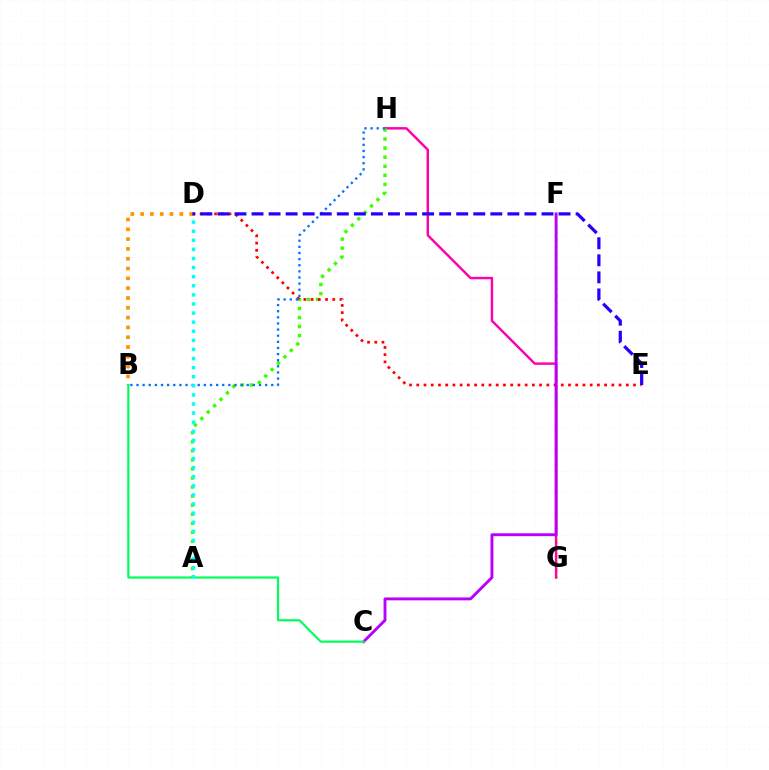{('F', 'G'): [{'color': '#d1ff00', 'line_style': 'dotted', 'thickness': 1.91}], ('G', 'H'): [{'color': '#ff00ac', 'line_style': 'solid', 'thickness': 1.76}], ('B', 'D'): [{'color': '#ff9400', 'line_style': 'dotted', 'thickness': 2.66}], ('A', 'H'): [{'color': '#3dff00', 'line_style': 'dotted', 'thickness': 2.46}], ('D', 'E'): [{'color': '#ff0000', 'line_style': 'dotted', 'thickness': 1.96}, {'color': '#2500ff', 'line_style': 'dashed', 'thickness': 2.32}], ('C', 'F'): [{'color': '#b900ff', 'line_style': 'solid', 'thickness': 2.09}], ('B', 'C'): [{'color': '#00ff5c', 'line_style': 'solid', 'thickness': 1.58}], ('B', 'H'): [{'color': '#0074ff', 'line_style': 'dotted', 'thickness': 1.66}], ('A', 'D'): [{'color': '#00fff6', 'line_style': 'dotted', 'thickness': 2.47}]}